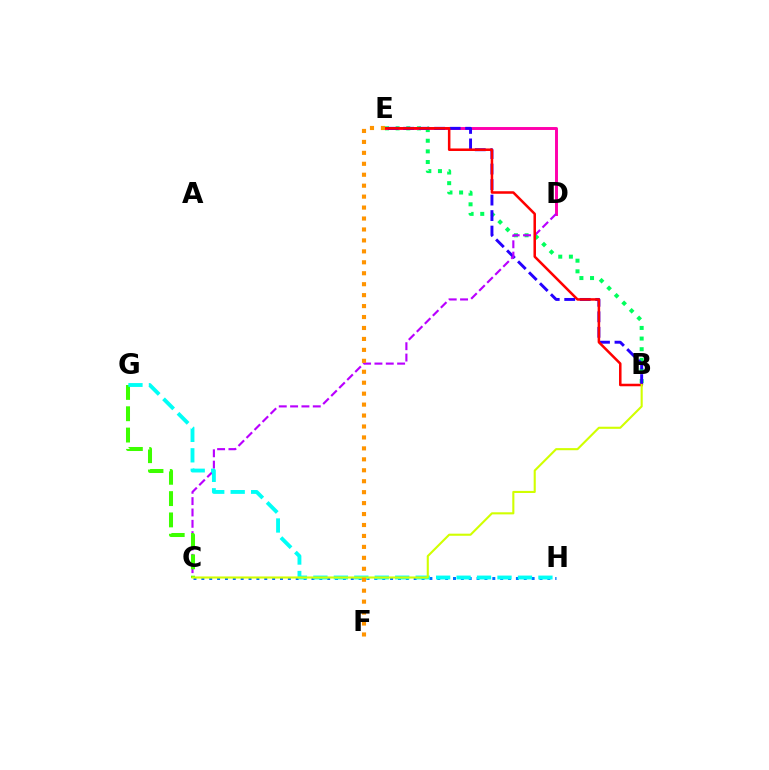{('B', 'E'): [{'color': '#00ff5c', 'line_style': 'dotted', 'thickness': 2.89}, {'color': '#2500ff', 'line_style': 'dashed', 'thickness': 2.11}, {'color': '#ff0000', 'line_style': 'solid', 'thickness': 1.82}], ('D', 'E'): [{'color': '#ff00ac', 'line_style': 'solid', 'thickness': 2.11}], ('C', 'D'): [{'color': '#b900ff', 'line_style': 'dashed', 'thickness': 1.54}], ('C', 'G'): [{'color': '#3dff00', 'line_style': 'dashed', 'thickness': 2.89}], ('C', 'H'): [{'color': '#0074ff', 'line_style': 'dotted', 'thickness': 2.14}], ('G', 'H'): [{'color': '#00fff6', 'line_style': 'dashed', 'thickness': 2.78}], ('B', 'C'): [{'color': '#d1ff00', 'line_style': 'solid', 'thickness': 1.51}], ('E', 'F'): [{'color': '#ff9400', 'line_style': 'dotted', 'thickness': 2.97}]}